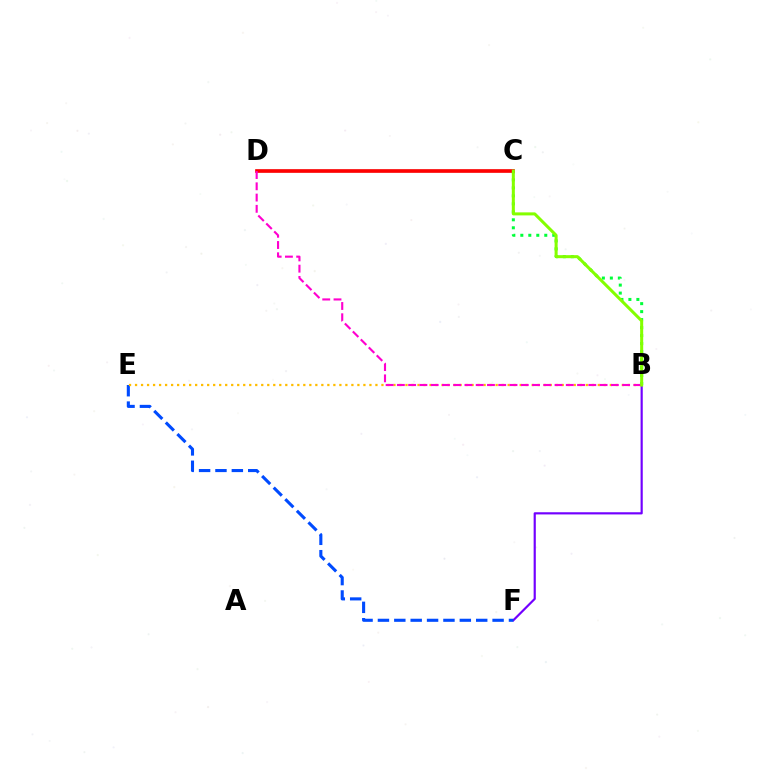{('B', 'F'): [{'color': '#7200ff', 'line_style': 'solid', 'thickness': 1.57}], ('B', 'C'): [{'color': '#00ff39', 'line_style': 'dotted', 'thickness': 2.17}, {'color': '#84ff00', 'line_style': 'solid', 'thickness': 2.18}], ('E', 'F'): [{'color': '#004bff', 'line_style': 'dashed', 'thickness': 2.23}], ('C', 'D'): [{'color': '#00fff6', 'line_style': 'solid', 'thickness': 1.6}, {'color': '#ff0000', 'line_style': 'solid', 'thickness': 2.64}], ('B', 'E'): [{'color': '#ffbd00', 'line_style': 'dotted', 'thickness': 1.63}], ('B', 'D'): [{'color': '#ff00cf', 'line_style': 'dashed', 'thickness': 1.53}]}